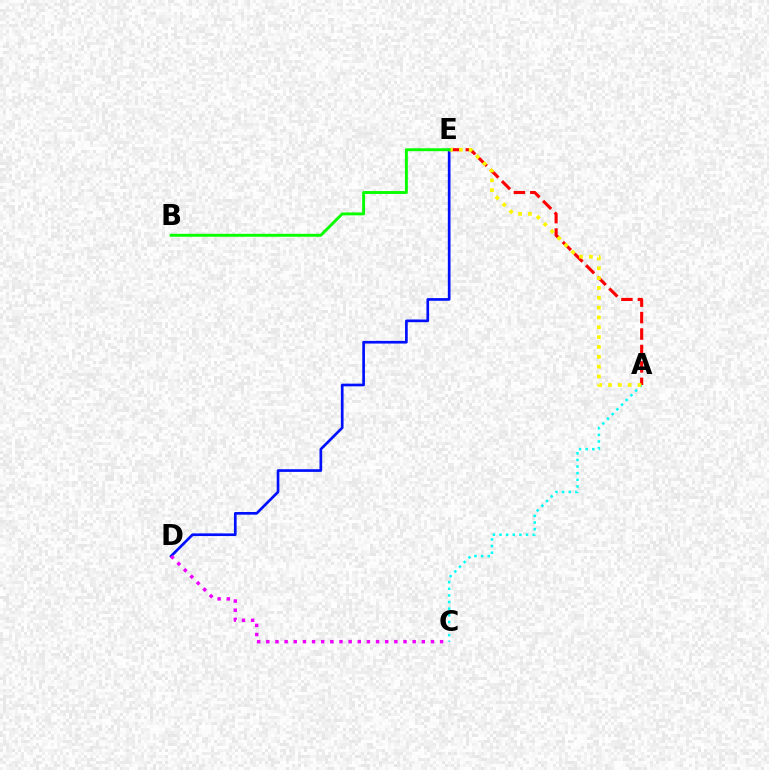{('A', 'E'): [{'color': '#ff0000', 'line_style': 'dashed', 'thickness': 2.23}, {'color': '#fcf500', 'line_style': 'dotted', 'thickness': 2.67}], ('A', 'C'): [{'color': '#00fff6', 'line_style': 'dotted', 'thickness': 1.8}], ('D', 'E'): [{'color': '#0010ff', 'line_style': 'solid', 'thickness': 1.93}], ('C', 'D'): [{'color': '#ee00ff', 'line_style': 'dotted', 'thickness': 2.48}], ('B', 'E'): [{'color': '#08ff00', 'line_style': 'solid', 'thickness': 2.09}]}